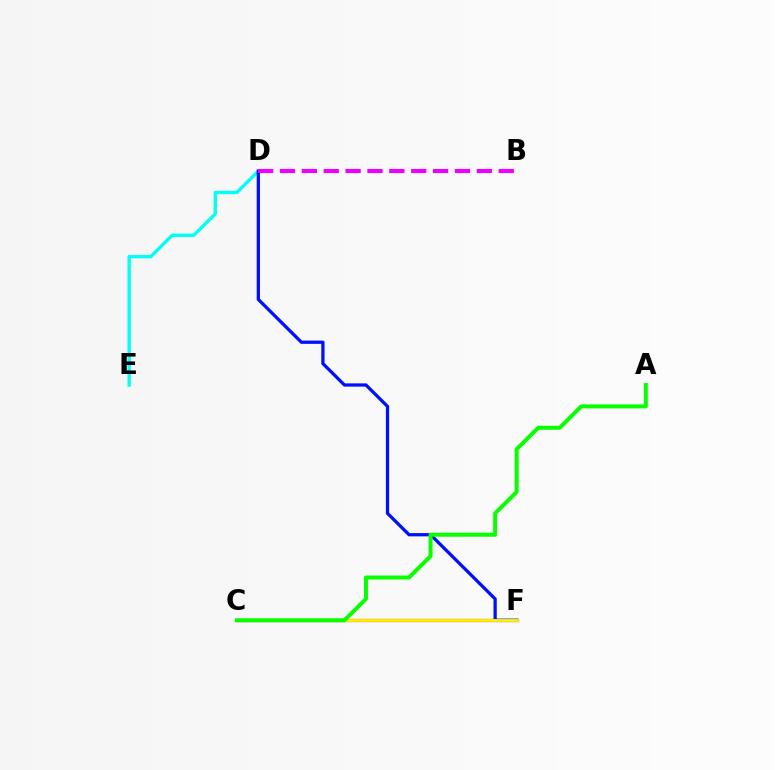{('D', 'E'): [{'color': '#00fff6', 'line_style': 'solid', 'thickness': 2.42}], ('C', 'F'): [{'color': '#ff0000', 'line_style': 'solid', 'thickness': 2.32}, {'color': '#fcf500', 'line_style': 'solid', 'thickness': 2.07}], ('D', 'F'): [{'color': '#0010ff', 'line_style': 'solid', 'thickness': 2.35}], ('A', 'C'): [{'color': '#08ff00', 'line_style': 'solid', 'thickness': 2.86}], ('B', 'D'): [{'color': '#ee00ff', 'line_style': 'dashed', 'thickness': 2.97}]}